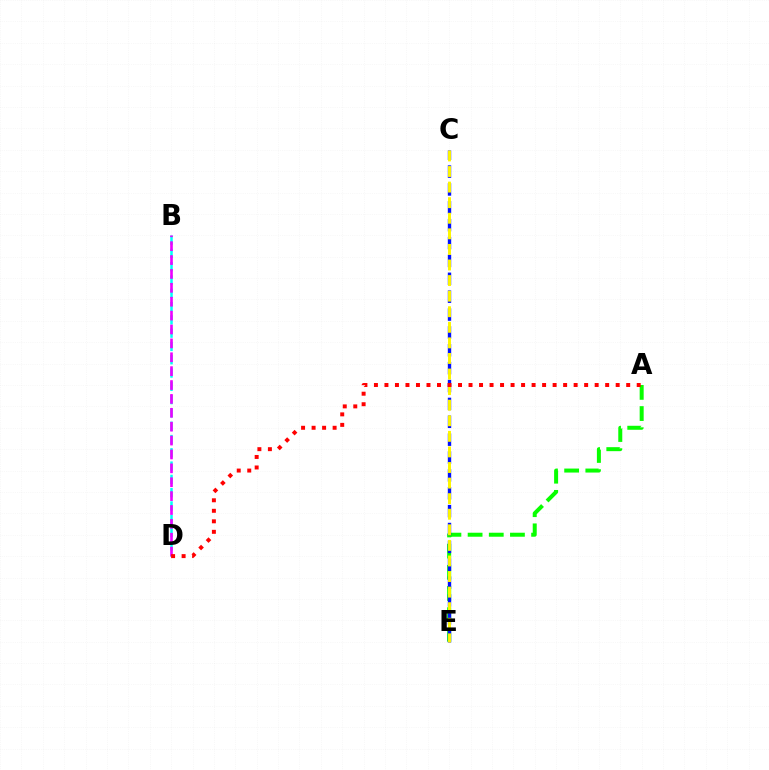{('A', 'E'): [{'color': '#08ff00', 'line_style': 'dashed', 'thickness': 2.88}], ('B', 'D'): [{'color': '#00fff6', 'line_style': 'dashed', 'thickness': 1.81}, {'color': '#ee00ff', 'line_style': 'dashed', 'thickness': 1.89}], ('C', 'E'): [{'color': '#0010ff', 'line_style': 'dashed', 'thickness': 2.43}, {'color': '#fcf500', 'line_style': 'dashed', 'thickness': 2.12}], ('A', 'D'): [{'color': '#ff0000', 'line_style': 'dotted', 'thickness': 2.86}]}